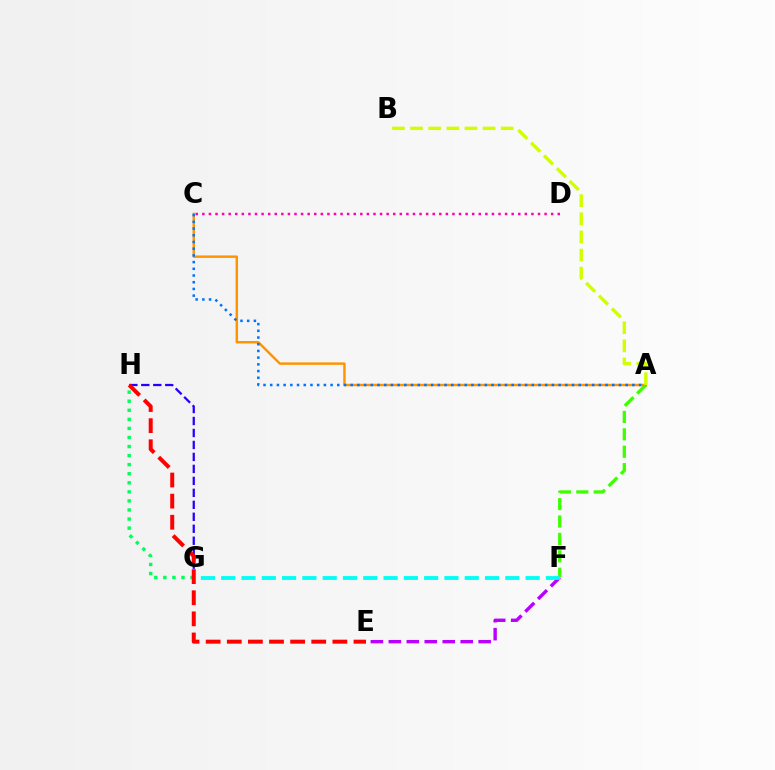{('G', 'H'): [{'color': '#00ff5c', 'line_style': 'dotted', 'thickness': 2.46}, {'color': '#2500ff', 'line_style': 'dashed', 'thickness': 1.63}], ('A', 'F'): [{'color': '#3dff00', 'line_style': 'dashed', 'thickness': 2.36}], ('A', 'C'): [{'color': '#ff9400', 'line_style': 'solid', 'thickness': 1.77}, {'color': '#0074ff', 'line_style': 'dotted', 'thickness': 1.82}], ('E', 'F'): [{'color': '#b900ff', 'line_style': 'dashed', 'thickness': 2.44}], ('C', 'D'): [{'color': '#ff00ac', 'line_style': 'dotted', 'thickness': 1.79}], ('F', 'G'): [{'color': '#00fff6', 'line_style': 'dashed', 'thickness': 2.76}], ('A', 'B'): [{'color': '#d1ff00', 'line_style': 'dashed', 'thickness': 2.46}], ('E', 'H'): [{'color': '#ff0000', 'line_style': 'dashed', 'thickness': 2.87}]}